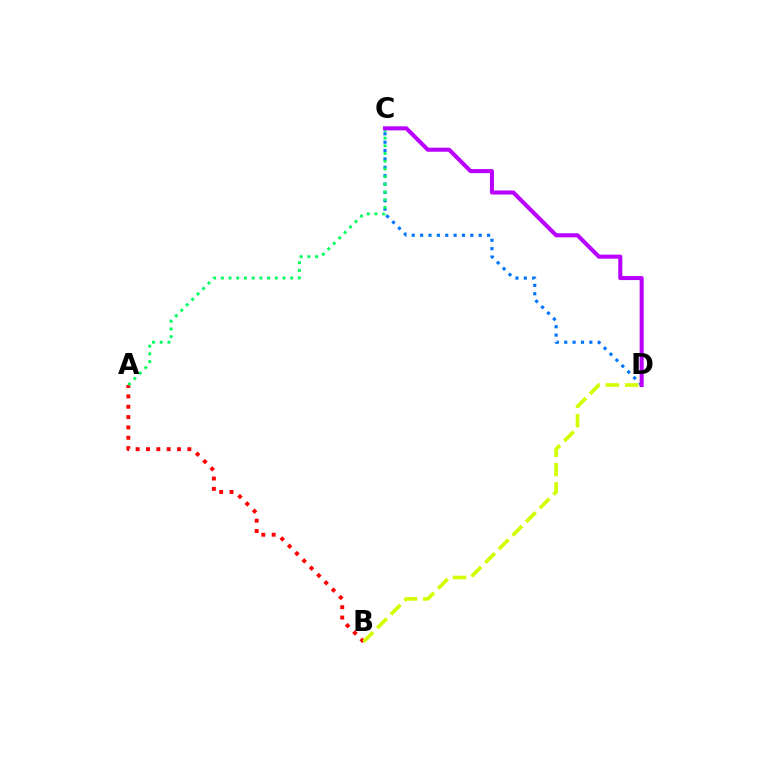{('C', 'D'): [{'color': '#0074ff', 'line_style': 'dotted', 'thickness': 2.27}, {'color': '#b900ff', 'line_style': 'solid', 'thickness': 2.91}], ('A', 'B'): [{'color': '#ff0000', 'line_style': 'dotted', 'thickness': 2.81}], ('A', 'C'): [{'color': '#00ff5c', 'line_style': 'dotted', 'thickness': 2.09}], ('B', 'D'): [{'color': '#d1ff00', 'line_style': 'dashed', 'thickness': 2.62}]}